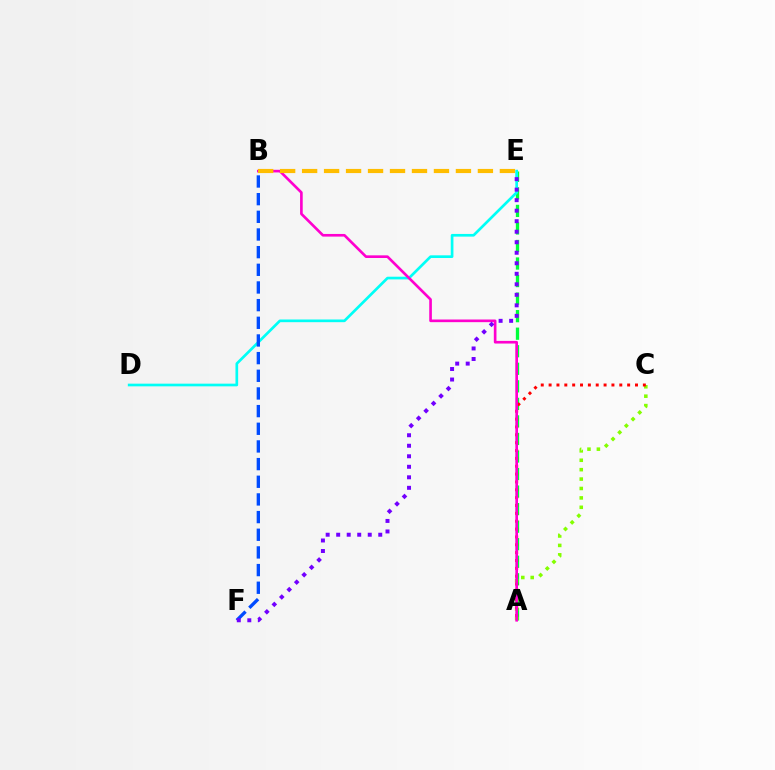{('A', 'E'): [{'color': '#00ff39', 'line_style': 'dashed', 'thickness': 2.38}], ('A', 'C'): [{'color': '#84ff00', 'line_style': 'dotted', 'thickness': 2.56}, {'color': '#ff0000', 'line_style': 'dotted', 'thickness': 2.13}], ('D', 'E'): [{'color': '#00fff6', 'line_style': 'solid', 'thickness': 1.93}], ('A', 'B'): [{'color': '#ff00cf', 'line_style': 'solid', 'thickness': 1.91}], ('B', 'F'): [{'color': '#004bff', 'line_style': 'dashed', 'thickness': 2.4}], ('B', 'E'): [{'color': '#ffbd00', 'line_style': 'dashed', 'thickness': 2.99}], ('E', 'F'): [{'color': '#7200ff', 'line_style': 'dotted', 'thickness': 2.86}]}